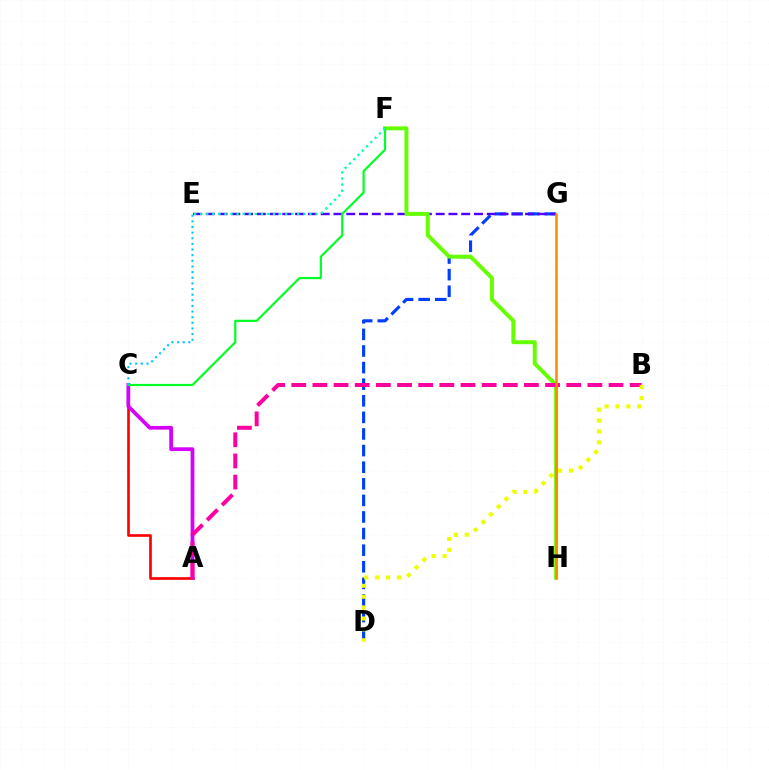{('D', 'G'): [{'color': '#003fff', 'line_style': 'dashed', 'thickness': 2.25}], ('A', 'C'): [{'color': '#ff0000', 'line_style': 'solid', 'thickness': 1.91}, {'color': '#d600ff', 'line_style': 'solid', 'thickness': 2.7}], ('E', 'G'): [{'color': '#4f00ff', 'line_style': 'dashed', 'thickness': 1.74}], ('F', 'H'): [{'color': '#66ff00', 'line_style': 'solid', 'thickness': 2.85}], ('A', 'B'): [{'color': '#ff00a0', 'line_style': 'dashed', 'thickness': 2.87}], ('C', 'F'): [{'color': '#00ff27', 'line_style': 'solid', 'thickness': 1.58}], ('E', 'F'): [{'color': '#00ffaf', 'line_style': 'dotted', 'thickness': 1.65}], ('C', 'E'): [{'color': '#00c7ff', 'line_style': 'dotted', 'thickness': 1.53}], ('G', 'H'): [{'color': '#ff8800', 'line_style': 'solid', 'thickness': 1.82}], ('B', 'D'): [{'color': '#eeff00', 'line_style': 'dotted', 'thickness': 2.96}]}